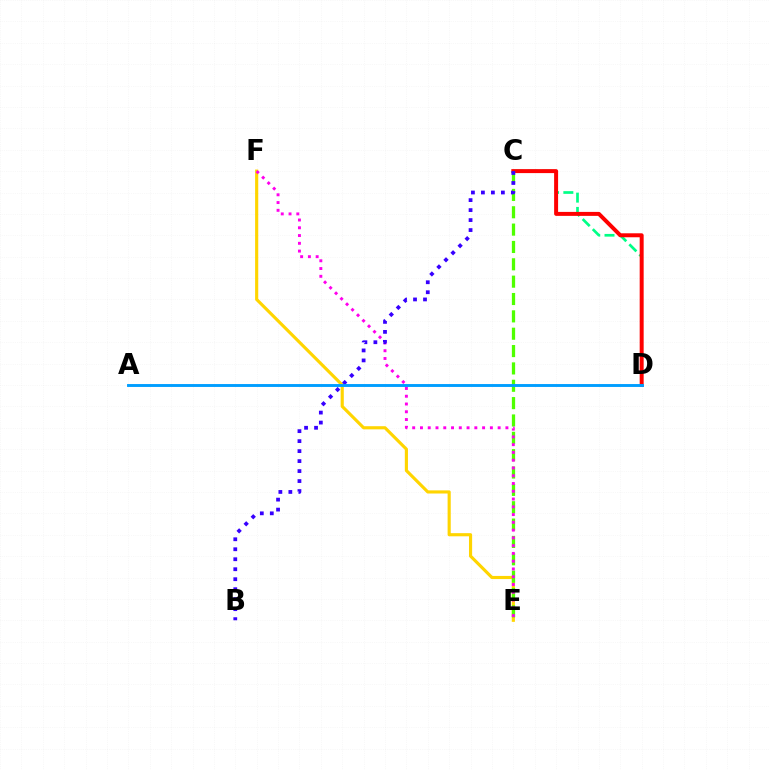{('C', 'D'): [{'color': '#00ff86', 'line_style': 'dashed', 'thickness': 1.94}, {'color': '#ff0000', 'line_style': 'solid', 'thickness': 2.86}], ('E', 'F'): [{'color': '#ffd500', 'line_style': 'solid', 'thickness': 2.26}, {'color': '#ff00ed', 'line_style': 'dotted', 'thickness': 2.11}], ('C', 'E'): [{'color': '#4fff00', 'line_style': 'dashed', 'thickness': 2.36}], ('B', 'C'): [{'color': '#3700ff', 'line_style': 'dotted', 'thickness': 2.71}], ('A', 'D'): [{'color': '#009eff', 'line_style': 'solid', 'thickness': 2.09}]}